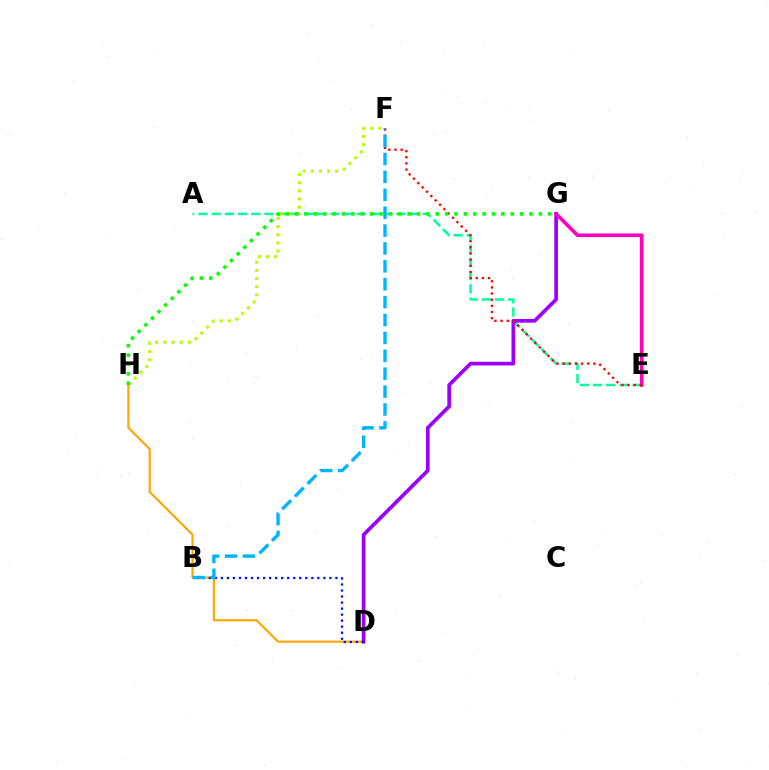{('A', 'E'): [{'color': '#00ff9d', 'line_style': 'dashed', 'thickness': 1.79}], ('D', 'H'): [{'color': '#ffa500', 'line_style': 'solid', 'thickness': 1.54}], ('D', 'G'): [{'color': '#9b00ff', 'line_style': 'solid', 'thickness': 2.65}], ('B', 'D'): [{'color': '#0010ff', 'line_style': 'dotted', 'thickness': 1.64}], ('F', 'H'): [{'color': '#b3ff00', 'line_style': 'dotted', 'thickness': 2.22}], ('E', 'G'): [{'color': '#ff00bd', 'line_style': 'solid', 'thickness': 2.61}], ('E', 'F'): [{'color': '#ff0000', 'line_style': 'dotted', 'thickness': 1.67}], ('B', 'F'): [{'color': '#00b5ff', 'line_style': 'dashed', 'thickness': 2.43}], ('G', 'H'): [{'color': '#08ff00', 'line_style': 'dotted', 'thickness': 2.55}]}